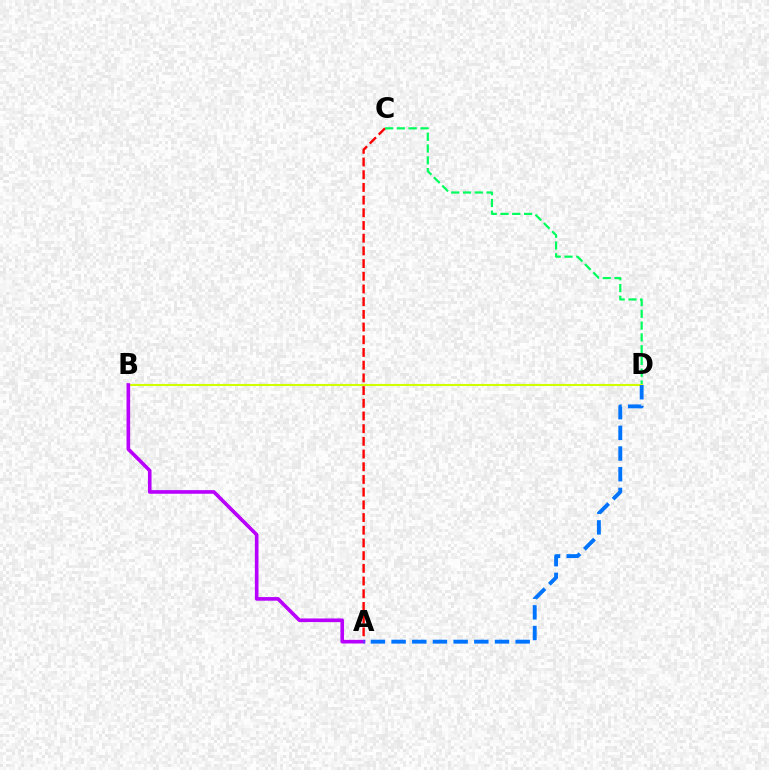{('A', 'C'): [{'color': '#ff0000', 'line_style': 'dashed', 'thickness': 1.72}], ('C', 'D'): [{'color': '#00ff5c', 'line_style': 'dashed', 'thickness': 1.6}], ('B', 'D'): [{'color': '#d1ff00', 'line_style': 'solid', 'thickness': 1.52}], ('A', 'B'): [{'color': '#b900ff', 'line_style': 'solid', 'thickness': 2.61}], ('A', 'D'): [{'color': '#0074ff', 'line_style': 'dashed', 'thickness': 2.81}]}